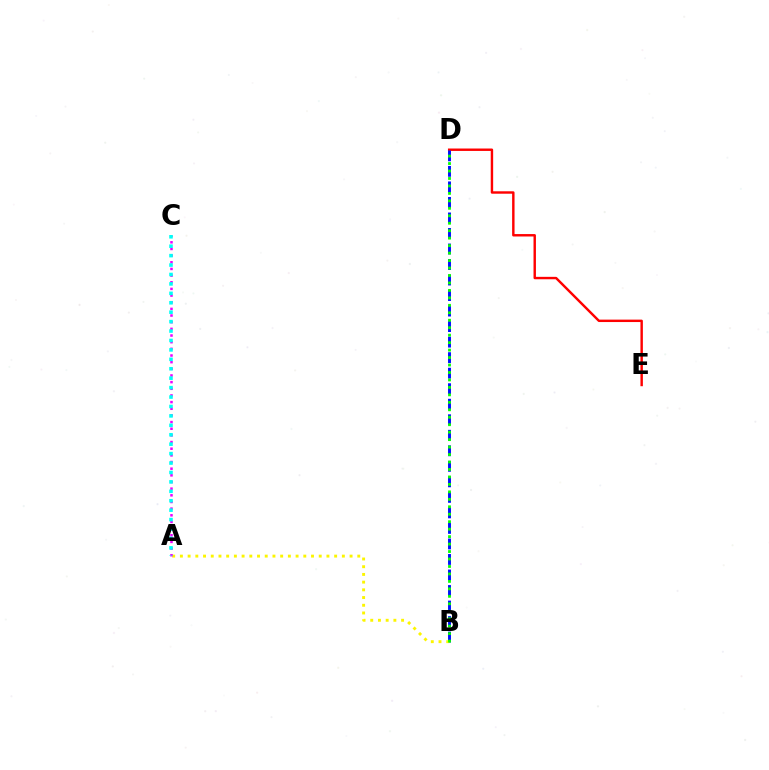{('D', 'E'): [{'color': '#ff0000', 'line_style': 'solid', 'thickness': 1.75}], ('B', 'D'): [{'color': '#0010ff', 'line_style': 'dashed', 'thickness': 2.11}, {'color': '#08ff00', 'line_style': 'dotted', 'thickness': 2.03}], ('A', 'B'): [{'color': '#fcf500', 'line_style': 'dotted', 'thickness': 2.1}], ('A', 'C'): [{'color': '#ee00ff', 'line_style': 'dotted', 'thickness': 1.81}, {'color': '#00fff6', 'line_style': 'dotted', 'thickness': 2.56}]}